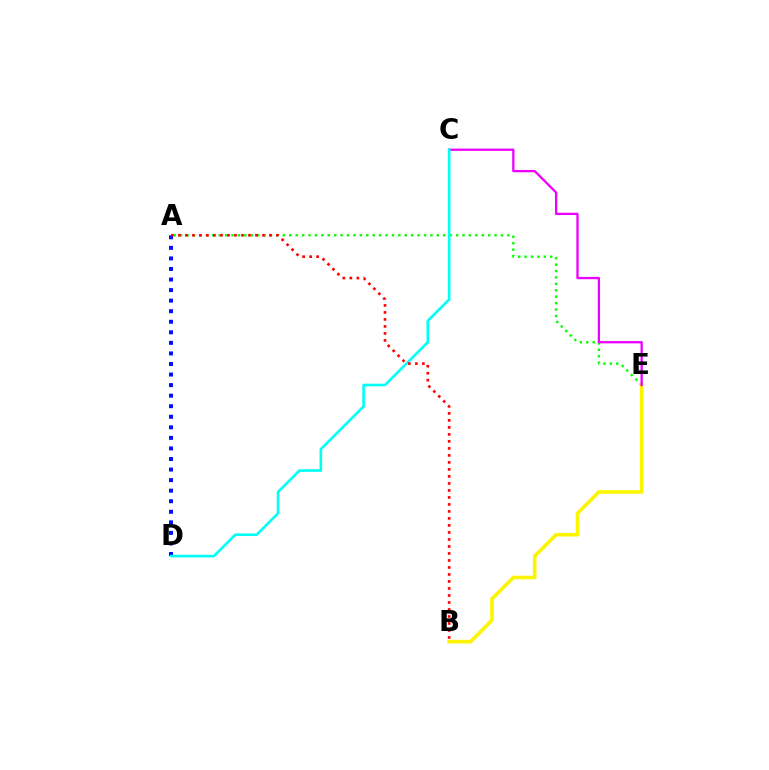{('A', 'E'): [{'color': '#08ff00', 'line_style': 'dotted', 'thickness': 1.74}], ('B', 'E'): [{'color': '#fcf500', 'line_style': 'solid', 'thickness': 2.6}], ('A', 'D'): [{'color': '#0010ff', 'line_style': 'dotted', 'thickness': 2.87}], ('C', 'E'): [{'color': '#ee00ff', 'line_style': 'solid', 'thickness': 1.66}], ('C', 'D'): [{'color': '#00fff6', 'line_style': 'solid', 'thickness': 1.88}], ('A', 'B'): [{'color': '#ff0000', 'line_style': 'dotted', 'thickness': 1.9}]}